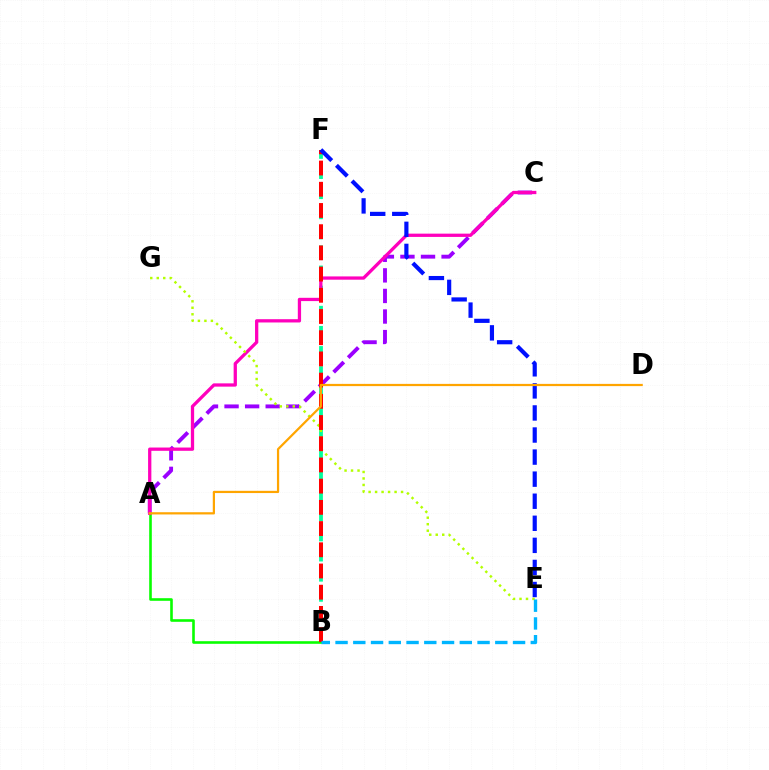{('A', 'B'): [{'color': '#08ff00', 'line_style': 'solid', 'thickness': 1.88}], ('B', 'F'): [{'color': '#00ff9d', 'line_style': 'dashed', 'thickness': 2.73}, {'color': '#ff0000', 'line_style': 'dashed', 'thickness': 2.88}], ('A', 'C'): [{'color': '#9b00ff', 'line_style': 'dashed', 'thickness': 2.79}, {'color': '#ff00bd', 'line_style': 'solid', 'thickness': 2.36}], ('E', 'G'): [{'color': '#b3ff00', 'line_style': 'dotted', 'thickness': 1.76}], ('B', 'E'): [{'color': '#00b5ff', 'line_style': 'dashed', 'thickness': 2.41}], ('E', 'F'): [{'color': '#0010ff', 'line_style': 'dashed', 'thickness': 3.0}], ('A', 'D'): [{'color': '#ffa500', 'line_style': 'solid', 'thickness': 1.6}]}